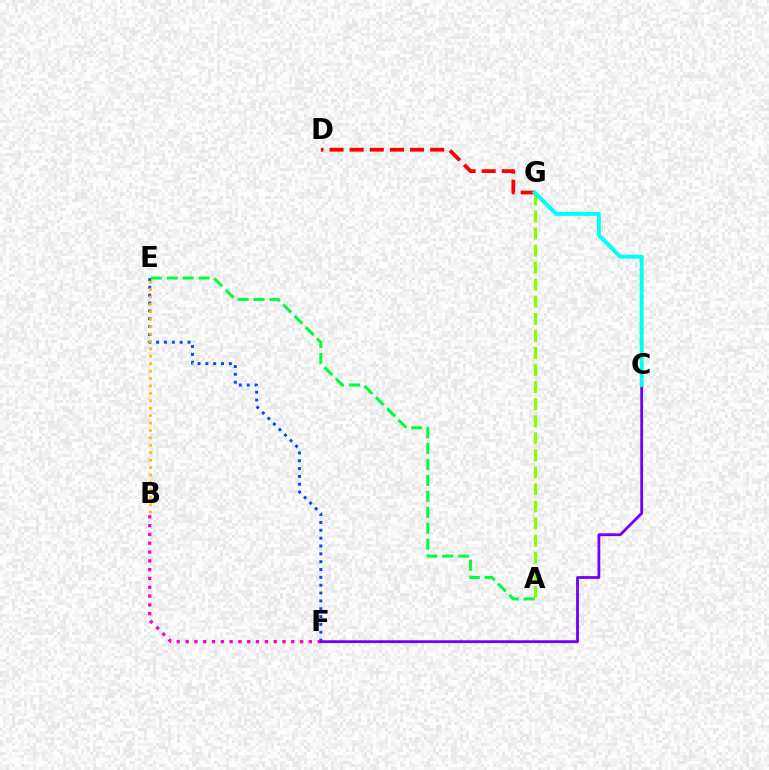{('A', 'G'): [{'color': '#84ff00', 'line_style': 'dashed', 'thickness': 2.32}], ('E', 'F'): [{'color': '#004bff', 'line_style': 'dotted', 'thickness': 2.13}], ('B', 'F'): [{'color': '#ff00cf', 'line_style': 'dotted', 'thickness': 2.39}], ('A', 'E'): [{'color': '#00ff39', 'line_style': 'dashed', 'thickness': 2.17}], ('B', 'E'): [{'color': '#ffbd00', 'line_style': 'dotted', 'thickness': 2.02}], ('D', 'G'): [{'color': '#ff0000', 'line_style': 'dashed', 'thickness': 2.73}], ('C', 'F'): [{'color': '#7200ff', 'line_style': 'solid', 'thickness': 2.02}], ('C', 'G'): [{'color': '#00fff6', 'line_style': 'solid', 'thickness': 2.83}]}